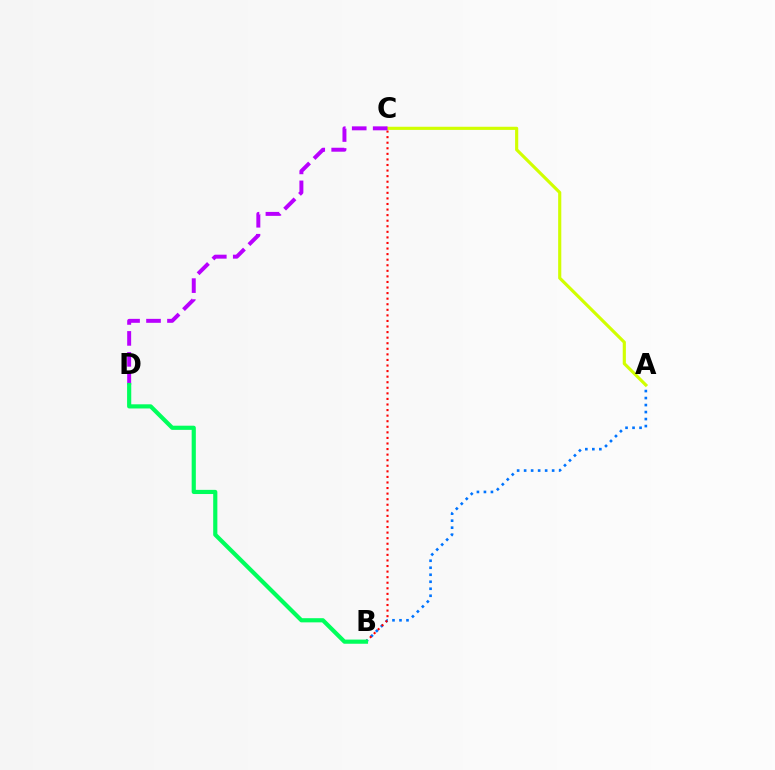{('A', 'B'): [{'color': '#0074ff', 'line_style': 'dotted', 'thickness': 1.9}], ('B', 'C'): [{'color': '#ff0000', 'line_style': 'dotted', 'thickness': 1.51}], ('A', 'C'): [{'color': '#d1ff00', 'line_style': 'solid', 'thickness': 2.27}], ('C', 'D'): [{'color': '#b900ff', 'line_style': 'dashed', 'thickness': 2.85}], ('B', 'D'): [{'color': '#00ff5c', 'line_style': 'solid', 'thickness': 3.0}]}